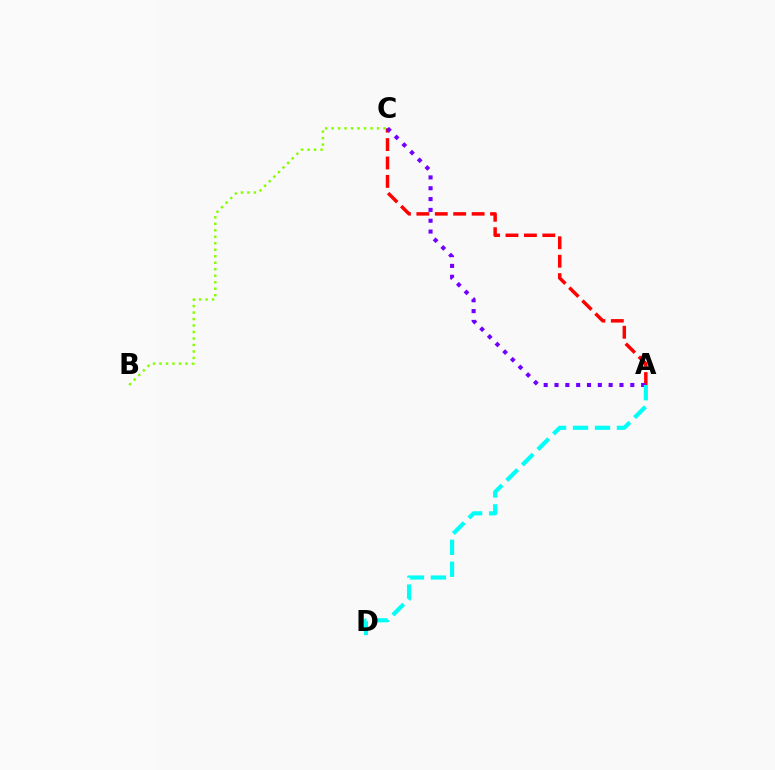{('A', 'C'): [{'color': '#ff0000', 'line_style': 'dashed', 'thickness': 2.5}, {'color': '#7200ff', 'line_style': 'dotted', 'thickness': 2.94}], ('B', 'C'): [{'color': '#84ff00', 'line_style': 'dotted', 'thickness': 1.76}], ('A', 'D'): [{'color': '#00fff6', 'line_style': 'dashed', 'thickness': 2.98}]}